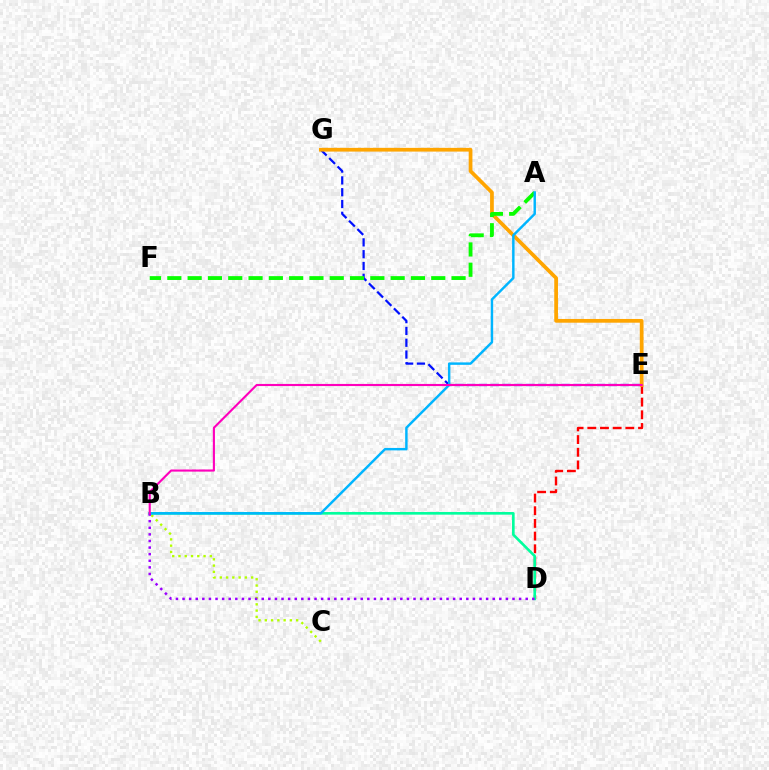{('E', 'G'): [{'color': '#0010ff', 'line_style': 'dashed', 'thickness': 1.6}, {'color': '#ffa500', 'line_style': 'solid', 'thickness': 2.69}], ('B', 'C'): [{'color': '#b3ff00', 'line_style': 'dotted', 'thickness': 1.7}], ('D', 'E'): [{'color': '#ff0000', 'line_style': 'dashed', 'thickness': 1.72}], ('B', 'D'): [{'color': '#00ff9d', 'line_style': 'solid', 'thickness': 1.89}, {'color': '#9b00ff', 'line_style': 'dotted', 'thickness': 1.79}], ('A', 'F'): [{'color': '#08ff00', 'line_style': 'dashed', 'thickness': 2.76}], ('A', 'B'): [{'color': '#00b5ff', 'line_style': 'solid', 'thickness': 1.76}], ('B', 'E'): [{'color': '#ff00bd', 'line_style': 'solid', 'thickness': 1.53}]}